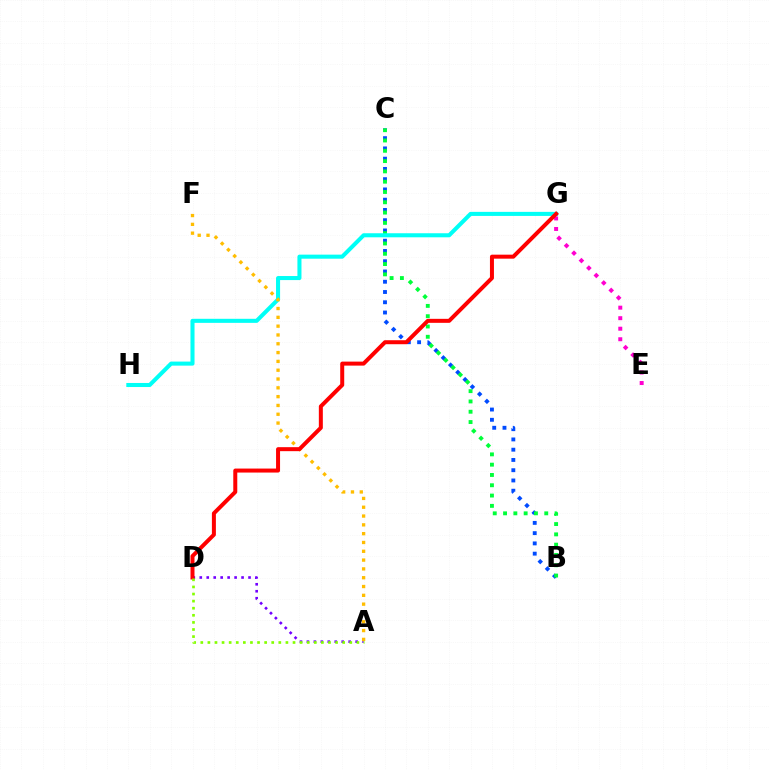{('B', 'C'): [{'color': '#004bff', 'line_style': 'dotted', 'thickness': 2.79}, {'color': '#00ff39', 'line_style': 'dotted', 'thickness': 2.8}], ('E', 'G'): [{'color': '#ff00cf', 'line_style': 'dotted', 'thickness': 2.86}], ('A', 'D'): [{'color': '#7200ff', 'line_style': 'dotted', 'thickness': 1.89}, {'color': '#84ff00', 'line_style': 'dotted', 'thickness': 1.93}], ('G', 'H'): [{'color': '#00fff6', 'line_style': 'solid', 'thickness': 2.92}], ('A', 'F'): [{'color': '#ffbd00', 'line_style': 'dotted', 'thickness': 2.39}], ('D', 'G'): [{'color': '#ff0000', 'line_style': 'solid', 'thickness': 2.88}]}